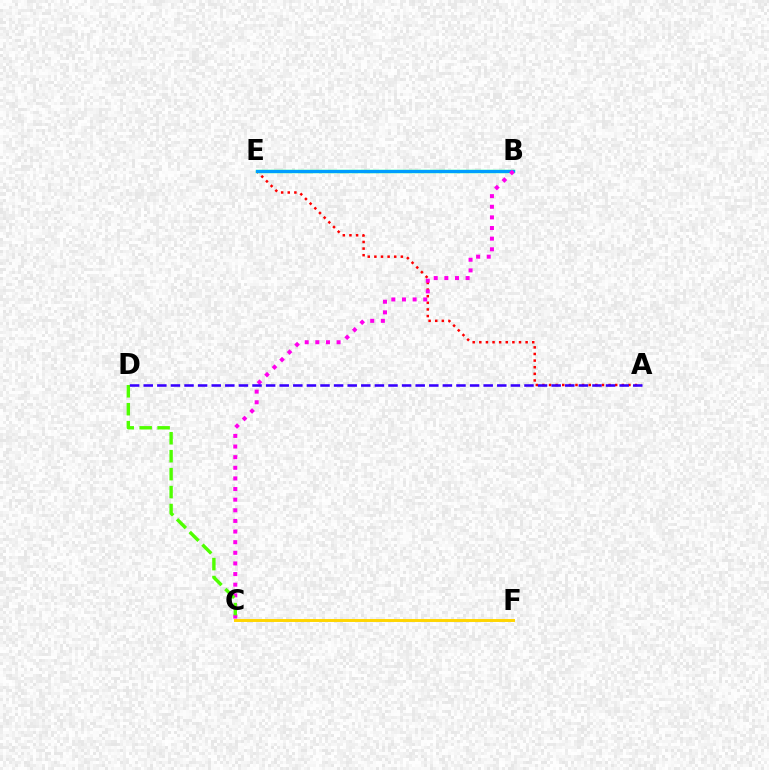{('A', 'E'): [{'color': '#ff0000', 'line_style': 'dotted', 'thickness': 1.8}], ('B', 'E'): [{'color': '#00ff86', 'line_style': 'solid', 'thickness': 2.49}, {'color': '#009eff', 'line_style': 'solid', 'thickness': 2.21}], ('C', 'F'): [{'color': '#ffd500', 'line_style': 'solid', 'thickness': 2.12}], ('B', 'C'): [{'color': '#ff00ed', 'line_style': 'dotted', 'thickness': 2.89}], ('C', 'D'): [{'color': '#4fff00', 'line_style': 'dashed', 'thickness': 2.44}], ('A', 'D'): [{'color': '#3700ff', 'line_style': 'dashed', 'thickness': 1.85}]}